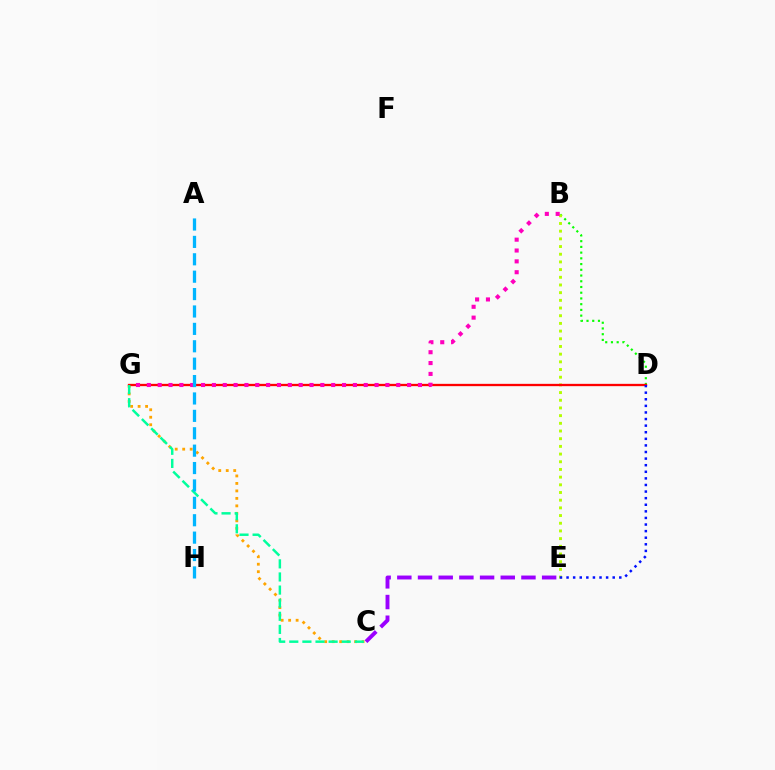{('B', 'D'): [{'color': '#08ff00', 'line_style': 'dotted', 'thickness': 1.56}], ('C', 'G'): [{'color': '#ffa500', 'line_style': 'dotted', 'thickness': 2.03}, {'color': '#00ff9d', 'line_style': 'dashed', 'thickness': 1.78}], ('B', 'E'): [{'color': '#b3ff00', 'line_style': 'dotted', 'thickness': 2.09}], ('D', 'G'): [{'color': '#ff0000', 'line_style': 'solid', 'thickness': 1.66}], ('B', 'G'): [{'color': '#ff00bd', 'line_style': 'dotted', 'thickness': 2.95}], ('C', 'E'): [{'color': '#9b00ff', 'line_style': 'dashed', 'thickness': 2.81}], ('A', 'H'): [{'color': '#00b5ff', 'line_style': 'dashed', 'thickness': 2.36}], ('D', 'E'): [{'color': '#0010ff', 'line_style': 'dotted', 'thickness': 1.79}]}